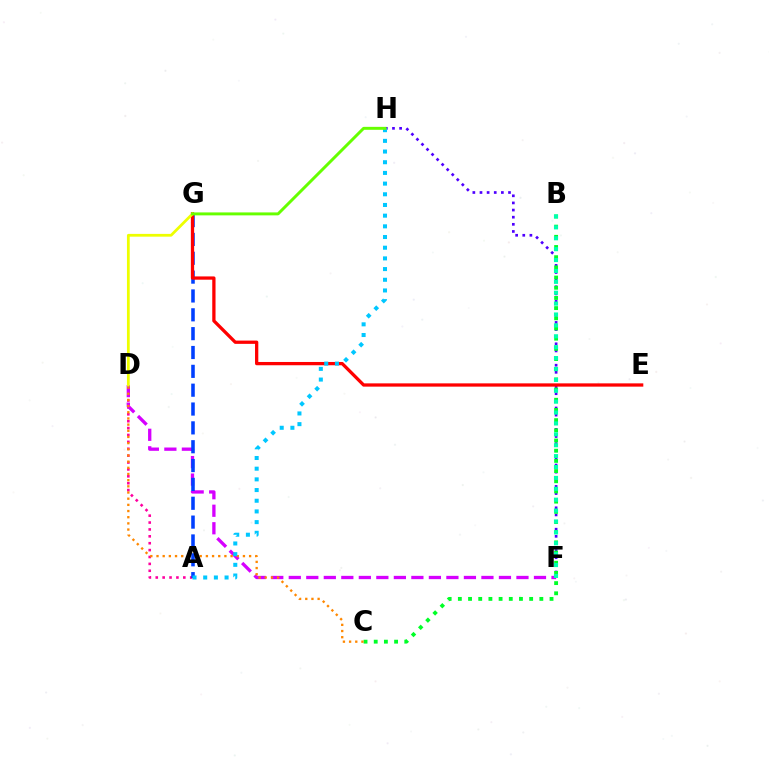{('A', 'D'): [{'color': '#ff00a0', 'line_style': 'dotted', 'thickness': 1.87}], ('F', 'H'): [{'color': '#4f00ff', 'line_style': 'dotted', 'thickness': 1.94}], ('D', 'F'): [{'color': '#d600ff', 'line_style': 'dashed', 'thickness': 2.38}], ('B', 'C'): [{'color': '#00ff27', 'line_style': 'dotted', 'thickness': 2.77}], ('C', 'D'): [{'color': '#ff8800', 'line_style': 'dotted', 'thickness': 1.68}], ('A', 'G'): [{'color': '#003fff', 'line_style': 'dashed', 'thickness': 2.56}], ('E', 'G'): [{'color': '#ff0000', 'line_style': 'solid', 'thickness': 2.36}], ('D', 'G'): [{'color': '#eeff00', 'line_style': 'solid', 'thickness': 1.99}], ('A', 'H'): [{'color': '#00c7ff', 'line_style': 'dotted', 'thickness': 2.9}], ('B', 'F'): [{'color': '#00ffaf', 'line_style': 'dotted', 'thickness': 2.96}], ('G', 'H'): [{'color': '#66ff00', 'line_style': 'solid', 'thickness': 2.13}]}